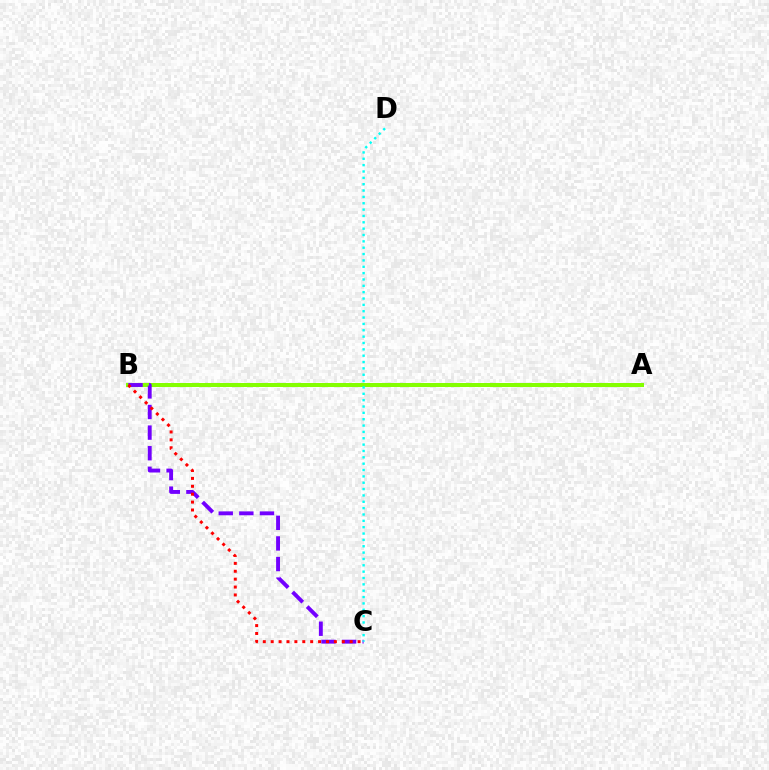{('A', 'B'): [{'color': '#84ff00', 'line_style': 'solid', 'thickness': 2.87}], ('B', 'C'): [{'color': '#7200ff', 'line_style': 'dashed', 'thickness': 2.8}, {'color': '#ff0000', 'line_style': 'dotted', 'thickness': 2.15}], ('C', 'D'): [{'color': '#00fff6', 'line_style': 'dotted', 'thickness': 1.73}]}